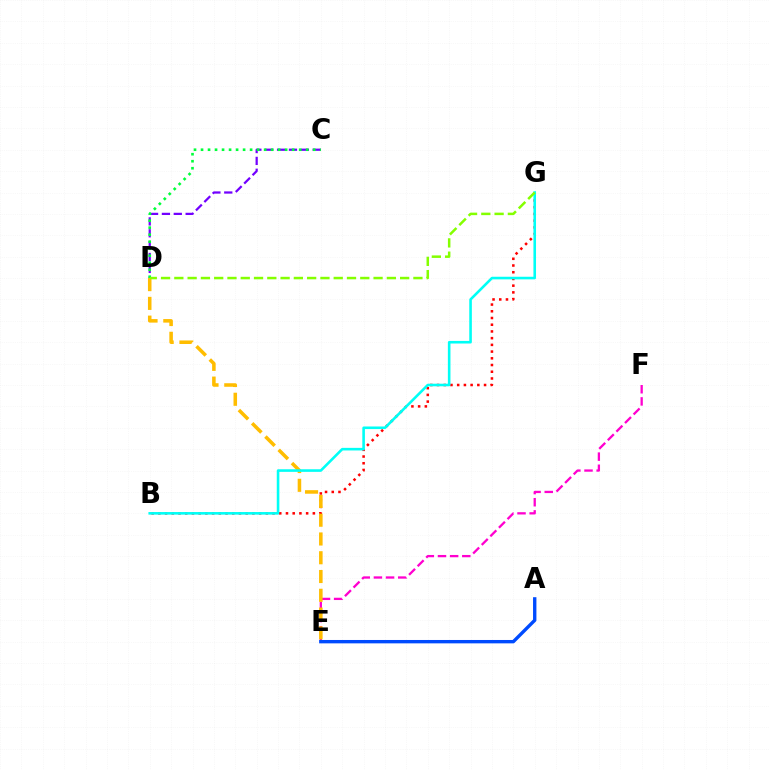{('E', 'F'): [{'color': '#ff00cf', 'line_style': 'dashed', 'thickness': 1.65}], ('B', 'G'): [{'color': '#ff0000', 'line_style': 'dotted', 'thickness': 1.82}, {'color': '#00fff6', 'line_style': 'solid', 'thickness': 1.87}], ('C', 'D'): [{'color': '#7200ff', 'line_style': 'dashed', 'thickness': 1.61}, {'color': '#00ff39', 'line_style': 'dotted', 'thickness': 1.91}], ('D', 'E'): [{'color': '#ffbd00', 'line_style': 'dashed', 'thickness': 2.55}], ('A', 'E'): [{'color': '#004bff', 'line_style': 'solid', 'thickness': 2.43}], ('D', 'G'): [{'color': '#84ff00', 'line_style': 'dashed', 'thickness': 1.8}]}